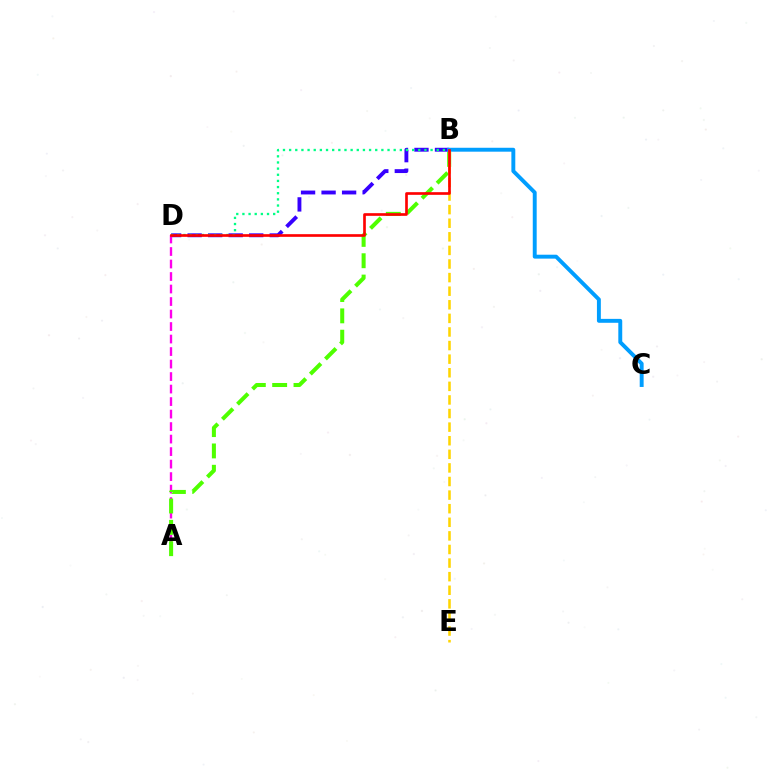{('B', 'D'): [{'color': '#3700ff', 'line_style': 'dashed', 'thickness': 2.79}, {'color': '#00ff86', 'line_style': 'dotted', 'thickness': 1.67}, {'color': '#ff0000', 'line_style': 'solid', 'thickness': 1.92}], ('B', 'C'): [{'color': '#009eff', 'line_style': 'solid', 'thickness': 2.82}], ('A', 'D'): [{'color': '#ff00ed', 'line_style': 'dashed', 'thickness': 1.7}], ('A', 'B'): [{'color': '#4fff00', 'line_style': 'dashed', 'thickness': 2.9}], ('B', 'E'): [{'color': '#ffd500', 'line_style': 'dashed', 'thickness': 1.85}]}